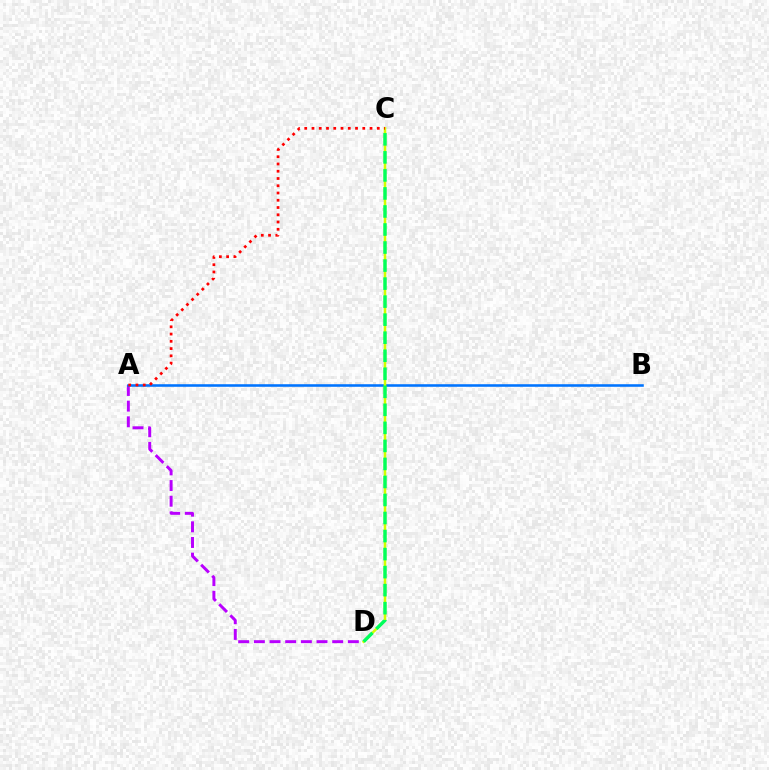{('A', 'D'): [{'color': '#b900ff', 'line_style': 'dashed', 'thickness': 2.13}], ('A', 'B'): [{'color': '#0074ff', 'line_style': 'solid', 'thickness': 1.85}], ('C', 'D'): [{'color': '#d1ff00', 'line_style': 'solid', 'thickness': 1.81}, {'color': '#00ff5c', 'line_style': 'dashed', 'thickness': 2.45}], ('A', 'C'): [{'color': '#ff0000', 'line_style': 'dotted', 'thickness': 1.97}]}